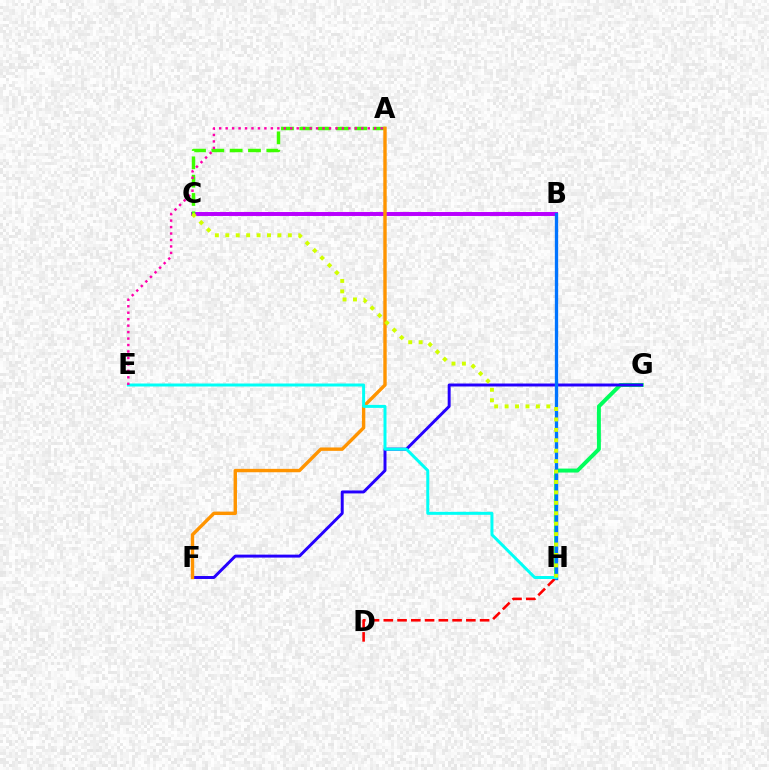{('B', 'C'): [{'color': '#b900ff', 'line_style': 'solid', 'thickness': 2.84}], ('G', 'H'): [{'color': '#00ff5c', 'line_style': 'solid', 'thickness': 2.85}], ('A', 'C'): [{'color': '#3dff00', 'line_style': 'dashed', 'thickness': 2.49}], ('F', 'G'): [{'color': '#2500ff', 'line_style': 'solid', 'thickness': 2.13}], ('D', 'H'): [{'color': '#ff0000', 'line_style': 'dashed', 'thickness': 1.87}], ('A', 'F'): [{'color': '#ff9400', 'line_style': 'solid', 'thickness': 2.45}], ('B', 'H'): [{'color': '#0074ff', 'line_style': 'solid', 'thickness': 2.38}], ('E', 'H'): [{'color': '#00fff6', 'line_style': 'solid', 'thickness': 2.15}], ('A', 'E'): [{'color': '#ff00ac', 'line_style': 'dotted', 'thickness': 1.76}], ('C', 'H'): [{'color': '#d1ff00', 'line_style': 'dotted', 'thickness': 2.83}]}